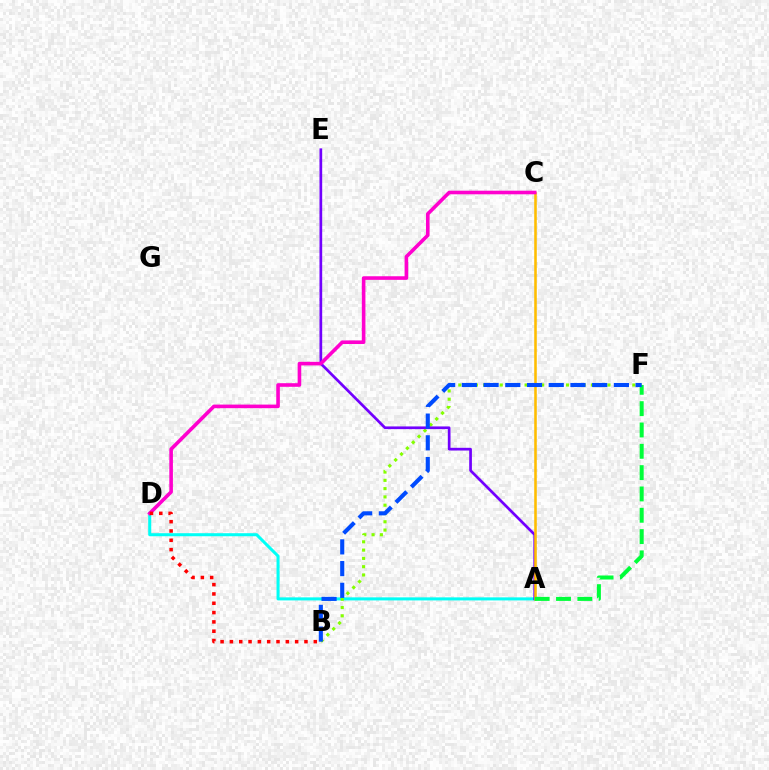{('A', 'D'): [{'color': '#00fff6', 'line_style': 'solid', 'thickness': 2.19}], ('B', 'F'): [{'color': '#84ff00', 'line_style': 'dotted', 'thickness': 2.25}, {'color': '#004bff', 'line_style': 'dashed', 'thickness': 2.95}], ('A', 'E'): [{'color': '#7200ff', 'line_style': 'solid', 'thickness': 1.95}], ('A', 'C'): [{'color': '#ffbd00', 'line_style': 'solid', 'thickness': 1.84}], ('A', 'F'): [{'color': '#00ff39', 'line_style': 'dashed', 'thickness': 2.9}], ('C', 'D'): [{'color': '#ff00cf', 'line_style': 'solid', 'thickness': 2.59}], ('B', 'D'): [{'color': '#ff0000', 'line_style': 'dotted', 'thickness': 2.53}]}